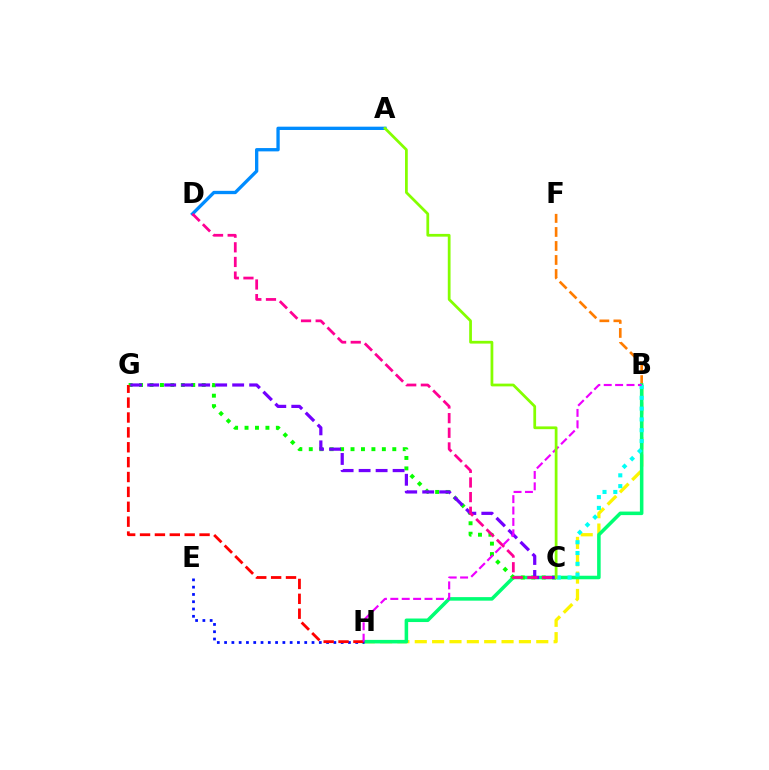{('B', 'H'): [{'color': '#fcf500', 'line_style': 'dashed', 'thickness': 2.36}, {'color': '#00ff74', 'line_style': 'solid', 'thickness': 2.55}, {'color': '#ee00ff', 'line_style': 'dashed', 'thickness': 1.55}], ('B', 'F'): [{'color': '#ff7c00', 'line_style': 'dashed', 'thickness': 1.9}], ('A', 'D'): [{'color': '#008cff', 'line_style': 'solid', 'thickness': 2.38}], ('E', 'H'): [{'color': '#0010ff', 'line_style': 'dotted', 'thickness': 1.98}], ('B', 'C'): [{'color': '#00fff6', 'line_style': 'dotted', 'thickness': 2.93}], ('C', 'G'): [{'color': '#08ff00', 'line_style': 'dotted', 'thickness': 2.84}, {'color': '#7200ff', 'line_style': 'dashed', 'thickness': 2.31}], ('G', 'H'): [{'color': '#ff0000', 'line_style': 'dashed', 'thickness': 2.02}], ('C', 'D'): [{'color': '#ff0094', 'line_style': 'dashed', 'thickness': 1.99}], ('A', 'C'): [{'color': '#84ff00', 'line_style': 'solid', 'thickness': 1.98}]}